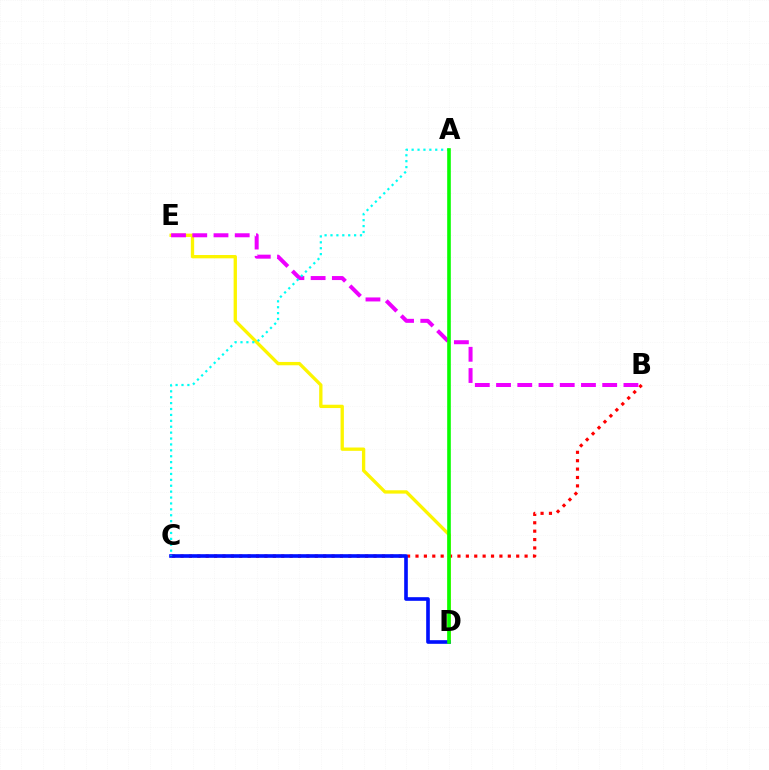{('D', 'E'): [{'color': '#fcf500', 'line_style': 'solid', 'thickness': 2.39}], ('B', 'C'): [{'color': '#ff0000', 'line_style': 'dotted', 'thickness': 2.28}], ('C', 'D'): [{'color': '#0010ff', 'line_style': 'solid', 'thickness': 2.62}], ('B', 'E'): [{'color': '#ee00ff', 'line_style': 'dashed', 'thickness': 2.88}], ('A', 'C'): [{'color': '#00fff6', 'line_style': 'dotted', 'thickness': 1.6}], ('A', 'D'): [{'color': '#08ff00', 'line_style': 'solid', 'thickness': 2.61}]}